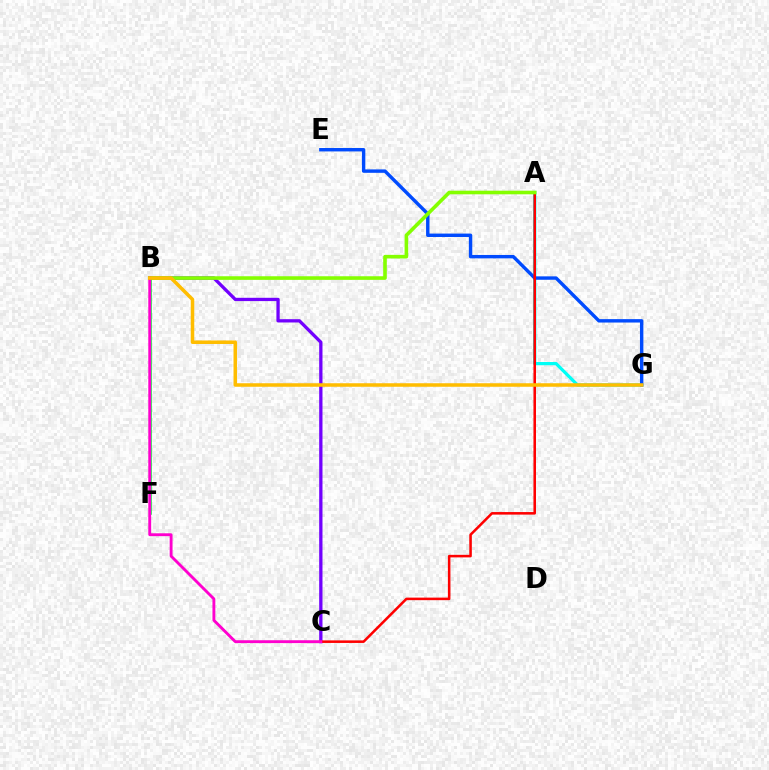{('A', 'G'): [{'color': '#00fff6', 'line_style': 'solid', 'thickness': 2.33}], ('E', 'G'): [{'color': '#004bff', 'line_style': 'solid', 'thickness': 2.46}], ('B', 'C'): [{'color': '#7200ff', 'line_style': 'solid', 'thickness': 2.37}, {'color': '#ff00cf', 'line_style': 'solid', 'thickness': 2.06}], ('A', 'C'): [{'color': '#ff0000', 'line_style': 'solid', 'thickness': 1.83}], ('A', 'B'): [{'color': '#84ff00', 'line_style': 'solid', 'thickness': 2.6}], ('B', 'F'): [{'color': '#00ff39', 'line_style': 'solid', 'thickness': 1.84}], ('B', 'G'): [{'color': '#ffbd00', 'line_style': 'solid', 'thickness': 2.54}]}